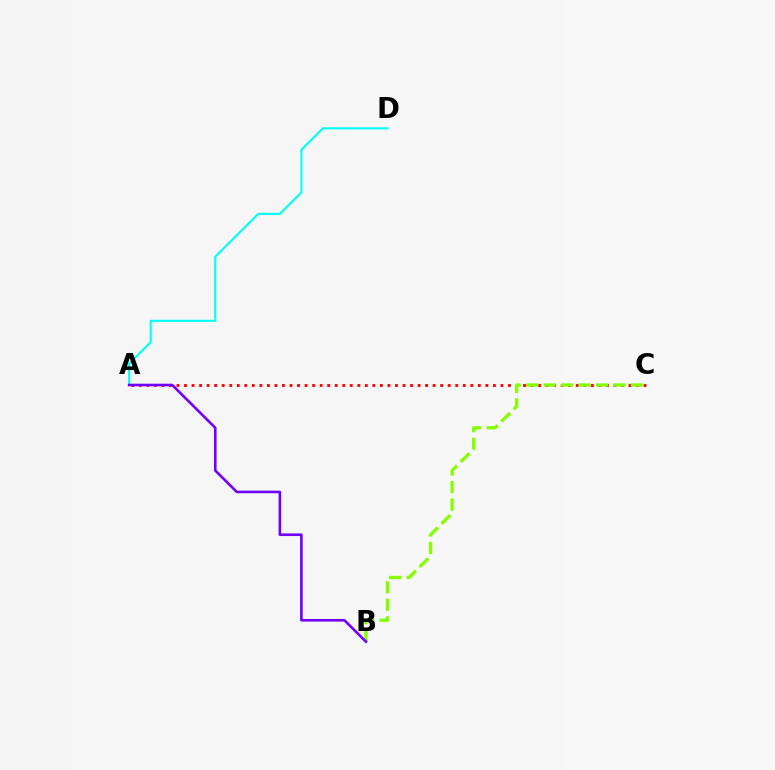{('A', 'D'): [{'color': '#00fff6', 'line_style': 'solid', 'thickness': 1.52}], ('A', 'C'): [{'color': '#ff0000', 'line_style': 'dotted', 'thickness': 2.05}], ('B', 'C'): [{'color': '#84ff00', 'line_style': 'dashed', 'thickness': 2.37}], ('A', 'B'): [{'color': '#7200ff', 'line_style': 'solid', 'thickness': 1.88}]}